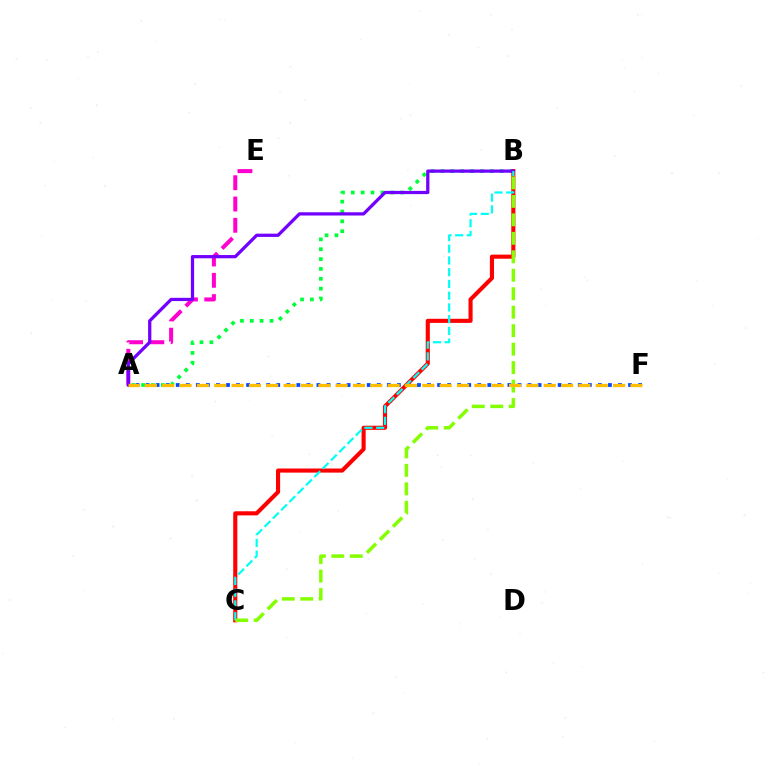{('A', 'F'): [{'color': '#004bff', 'line_style': 'dotted', 'thickness': 2.73}, {'color': '#ffbd00', 'line_style': 'dashed', 'thickness': 2.36}], ('A', 'B'): [{'color': '#00ff39', 'line_style': 'dotted', 'thickness': 2.68}, {'color': '#7200ff', 'line_style': 'solid', 'thickness': 2.34}], ('B', 'C'): [{'color': '#ff0000', 'line_style': 'solid', 'thickness': 2.96}, {'color': '#00fff6', 'line_style': 'dashed', 'thickness': 1.59}, {'color': '#84ff00', 'line_style': 'dashed', 'thickness': 2.51}], ('A', 'E'): [{'color': '#ff00cf', 'line_style': 'dashed', 'thickness': 2.89}]}